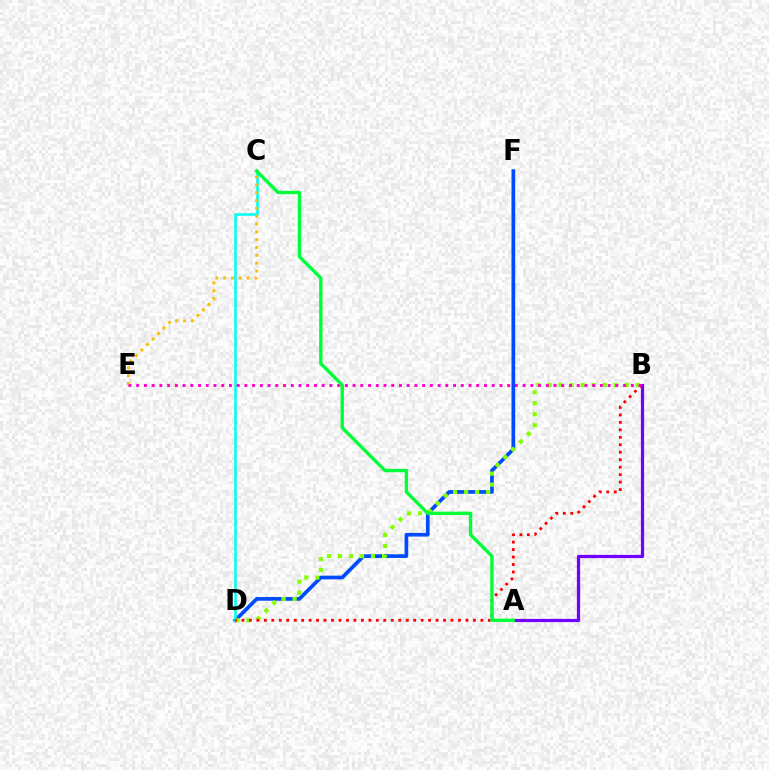{('D', 'F'): [{'color': '#004bff', 'line_style': 'solid', 'thickness': 2.65}], ('C', 'D'): [{'color': '#00fff6', 'line_style': 'solid', 'thickness': 1.85}], ('A', 'B'): [{'color': '#7200ff', 'line_style': 'solid', 'thickness': 2.32}], ('B', 'D'): [{'color': '#84ff00', 'line_style': 'dotted', 'thickness': 2.99}, {'color': '#ff0000', 'line_style': 'dotted', 'thickness': 2.03}], ('C', 'E'): [{'color': '#ffbd00', 'line_style': 'dotted', 'thickness': 2.12}], ('B', 'E'): [{'color': '#ff00cf', 'line_style': 'dotted', 'thickness': 2.1}], ('A', 'C'): [{'color': '#00ff39', 'line_style': 'solid', 'thickness': 2.42}]}